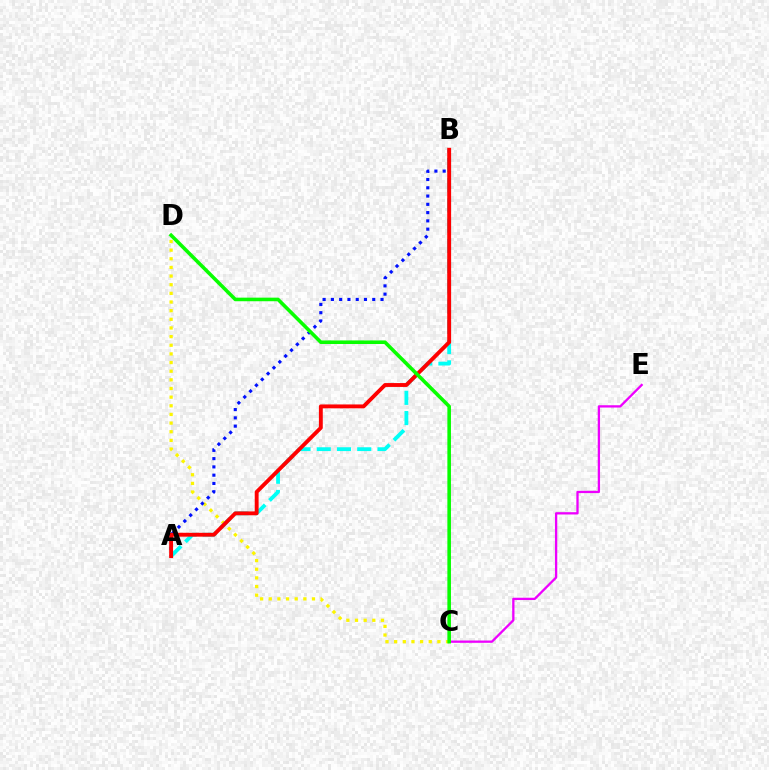{('C', 'D'): [{'color': '#fcf500', 'line_style': 'dotted', 'thickness': 2.35}, {'color': '#08ff00', 'line_style': 'solid', 'thickness': 2.58}], ('A', 'B'): [{'color': '#0010ff', 'line_style': 'dotted', 'thickness': 2.25}, {'color': '#00fff6', 'line_style': 'dashed', 'thickness': 2.75}, {'color': '#ff0000', 'line_style': 'solid', 'thickness': 2.79}], ('C', 'E'): [{'color': '#ee00ff', 'line_style': 'solid', 'thickness': 1.65}]}